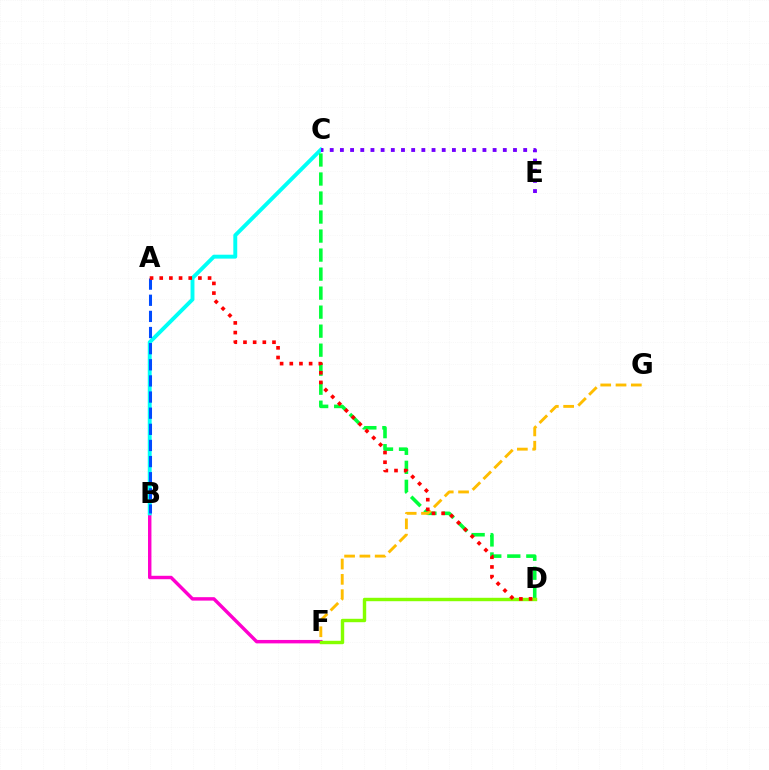{('B', 'F'): [{'color': '#ff00cf', 'line_style': 'solid', 'thickness': 2.47}], ('B', 'C'): [{'color': '#00fff6', 'line_style': 'solid', 'thickness': 2.81}], ('C', 'D'): [{'color': '#00ff39', 'line_style': 'dashed', 'thickness': 2.58}], ('C', 'E'): [{'color': '#7200ff', 'line_style': 'dotted', 'thickness': 2.77}], ('F', 'G'): [{'color': '#ffbd00', 'line_style': 'dashed', 'thickness': 2.08}], ('A', 'B'): [{'color': '#004bff', 'line_style': 'dashed', 'thickness': 2.19}], ('D', 'F'): [{'color': '#84ff00', 'line_style': 'solid', 'thickness': 2.46}], ('A', 'D'): [{'color': '#ff0000', 'line_style': 'dotted', 'thickness': 2.63}]}